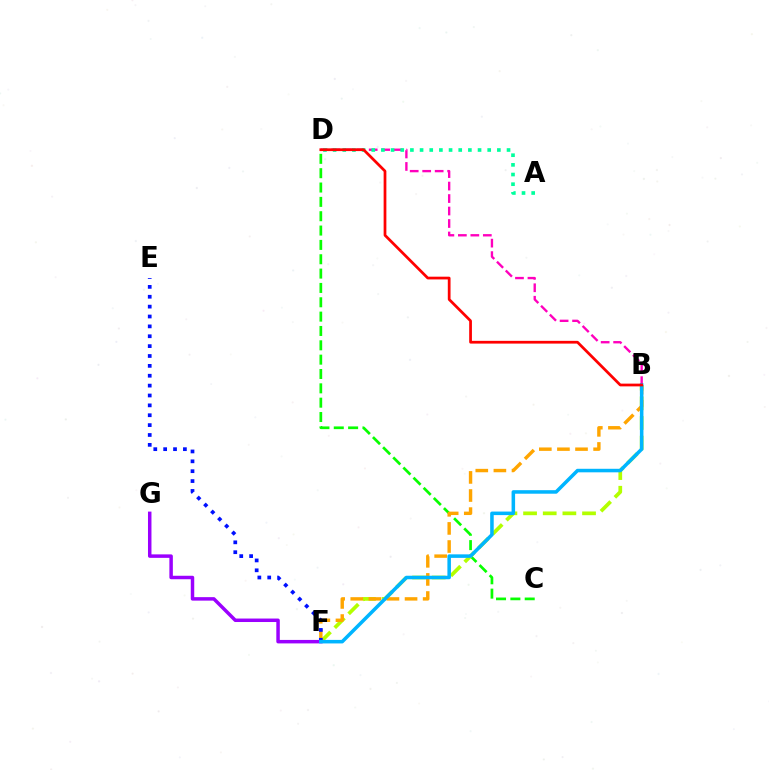{('C', 'D'): [{'color': '#08ff00', 'line_style': 'dashed', 'thickness': 1.95}], ('B', 'F'): [{'color': '#b3ff00', 'line_style': 'dashed', 'thickness': 2.67}, {'color': '#ffa500', 'line_style': 'dashed', 'thickness': 2.46}, {'color': '#00b5ff', 'line_style': 'solid', 'thickness': 2.54}], ('B', 'D'): [{'color': '#ff00bd', 'line_style': 'dashed', 'thickness': 1.7}, {'color': '#ff0000', 'line_style': 'solid', 'thickness': 1.97}], ('E', 'F'): [{'color': '#0010ff', 'line_style': 'dotted', 'thickness': 2.68}], ('A', 'D'): [{'color': '#00ff9d', 'line_style': 'dotted', 'thickness': 2.63}], ('F', 'G'): [{'color': '#9b00ff', 'line_style': 'solid', 'thickness': 2.51}]}